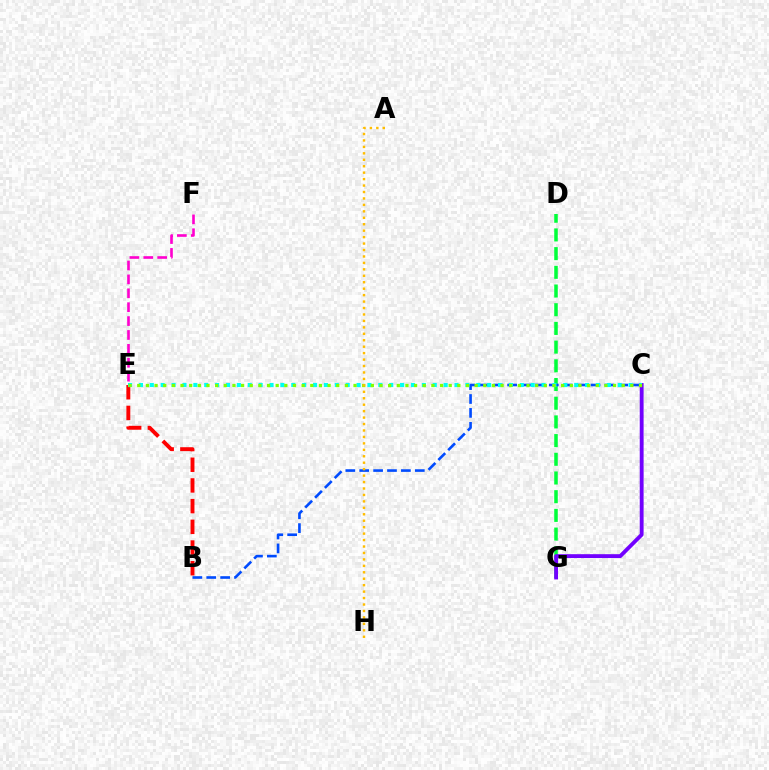{('D', 'G'): [{'color': '#00ff39', 'line_style': 'dashed', 'thickness': 2.54}], ('C', 'G'): [{'color': '#7200ff', 'line_style': 'solid', 'thickness': 2.78}], ('B', 'C'): [{'color': '#004bff', 'line_style': 'dashed', 'thickness': 1.89}], ('B', 'E'): [{'color': '#ff0000', 'line_style': 'dashed', 'thickness': 2.81}], ('E', 'F'): [{'color': '#ff00cf', 'line_style': 'dashed', 'thickness': 1.89}], ('C', 'E'): [{'color': '#00fff6', 'line_style': 'dotted', 'thickness': 2.96}, {'color': '#84ff00', 'line_style': 'dotted', 'thickness': 2.35}], ('A', 'H'): [{'color': '#ffbd00', 'line_style': 'dotted', 'thickness': 1.75}]}